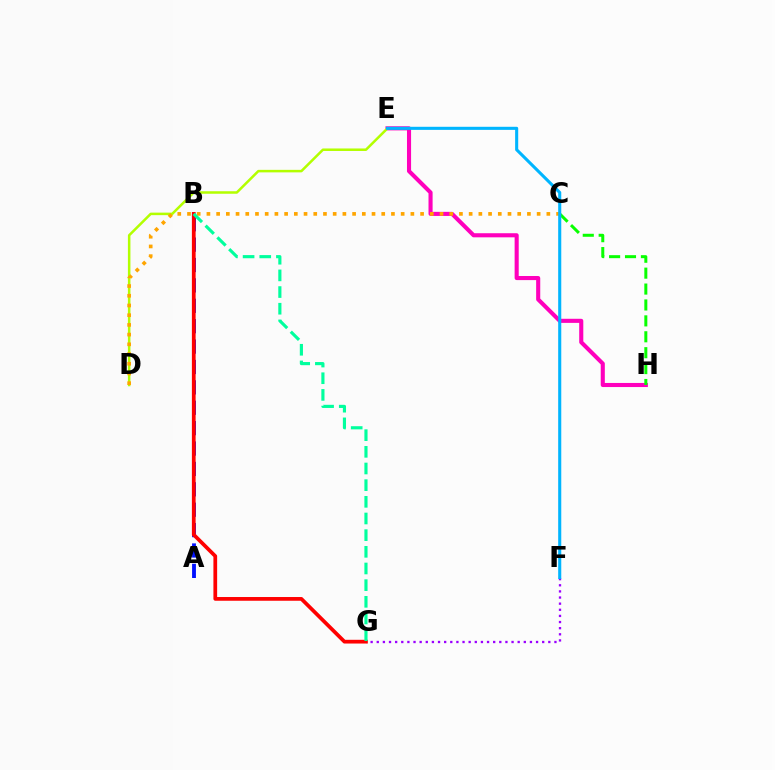{('F', 'G'): [{'color': '#9b00ff', 'line_style': 'dotted', 'thickness': 1.66}], ('E', 'H'): [{'color': '#ff00bd', 'line_style': 'solid', 'thickness': 2.95}], ('D', 'E'): [{'color': '#b3ff00', 'line_style': 'solid', 'thickness': 1.81}], ('C', 'D'): [{'color': '#ffa500', 'line_style': 'dotted', 'thickness': 2.64}], ('A', 'B'): [{'color': '#0010ff', 'line_style': 'dashed', 'thickness': 2.77}], ('B', 'G'): [{'color': '#ff0000', 'line_style': 'solid', 'thickness': 2.68}, {'color': '#00ff9d', 'line_style': 'dashed', 'thickness': 2.26}], ('C', 'H'): [{'color': '#08ff00', 'line_style': 'dashed', 'thickness': 2.16}], ('E', 'F'): [{'color': '#00b5ff', 'line_style': 'solid', 'thickness': 2.22}]}